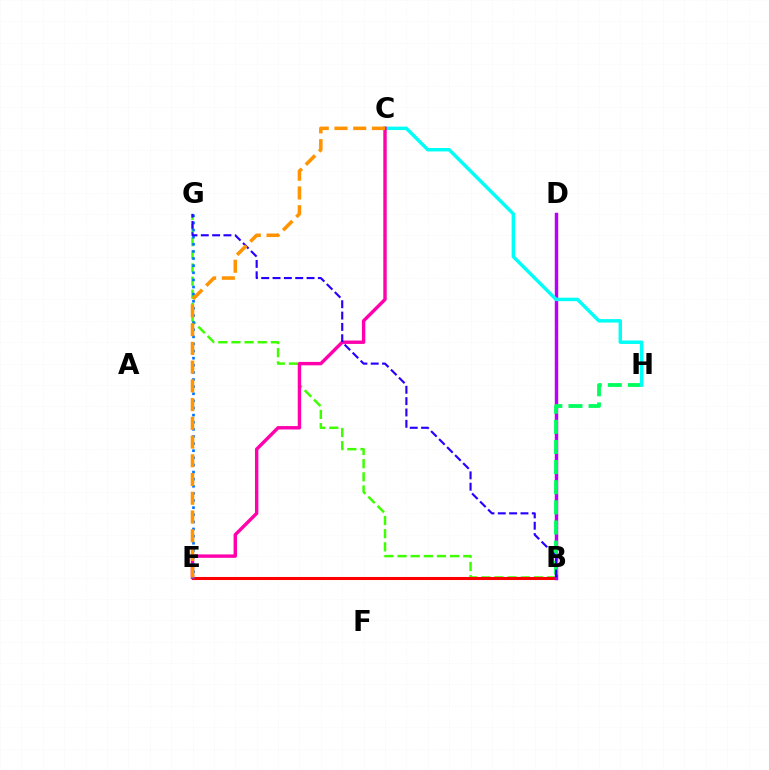{('B', 'D'): [{'color': '#d1ff00', 'line_style': 'solid', 'thickness': 2.18}, {'color': '#b900ff', 'line_style': 'solid', 'thickness': 2.48}], ('B', 'G'): [{'color': '#3dff00', 'line_style': 'dashed', 'thickness': 1.79}, {'color': '#2500ff', 'line_style': 'dashed', 'thickness': 1.54}], ('B', 'E'): [{'color': '#ff0000', 'line_style': 'solid', 'thickness': 2.19}], ('B', 'H'): [{'color': '#00ff5c', 'line_style': 'dashed', 'thickness': 2.73}], ('C', 'H'): [{'color': '#00fff6', 'line_style': 'solid', 'thickness': 2.48}], ('C', 'E'): [{'color': '#ff00ac', 'line_style': 'solid', 'thickness': 2.45}, {'color': '#ff9400', 'line_style': 'dashed', 'thickness': 2.54}], ('E', 'G'): [{'color': '#0074ff', 'line_style': 'dotted', 'thickness': 1.93}]}